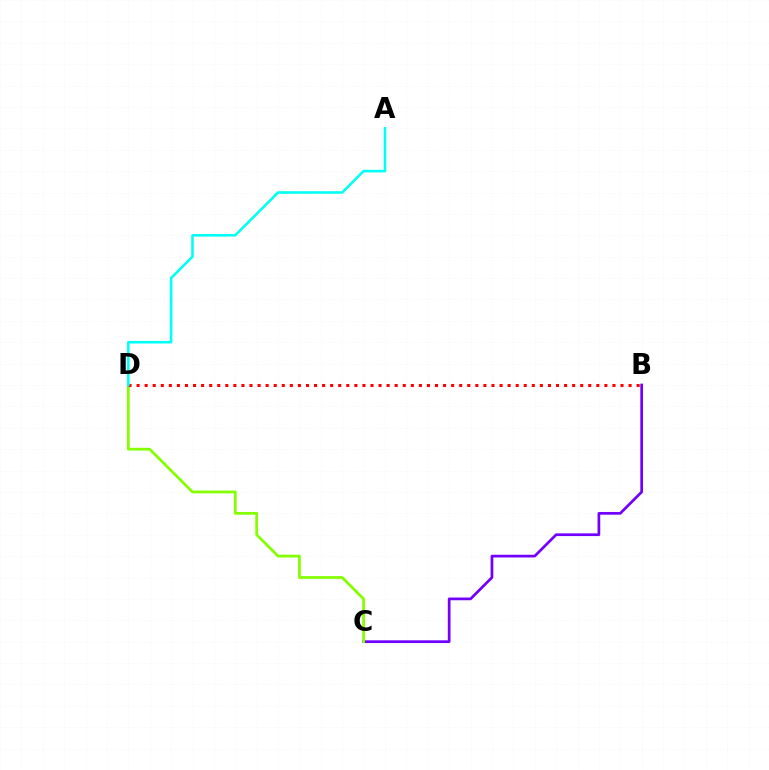{('B', 'C'): [{'color': '#7200ff', 'line_style': 'solid', 'thickness': 1.95}], ('C', 'D'): [{'color': '#84ff00', 'line_style': 'solid', 'thickness': 1.99}], ('B', 'D'): [{'color': '#ff0000', 'line_style': 'dotted', 'thickness': 2.19}], ('A', 'D'): [{'color': '#00fff6', 'line_style': 'solid', 'thickness': 1.85}]}